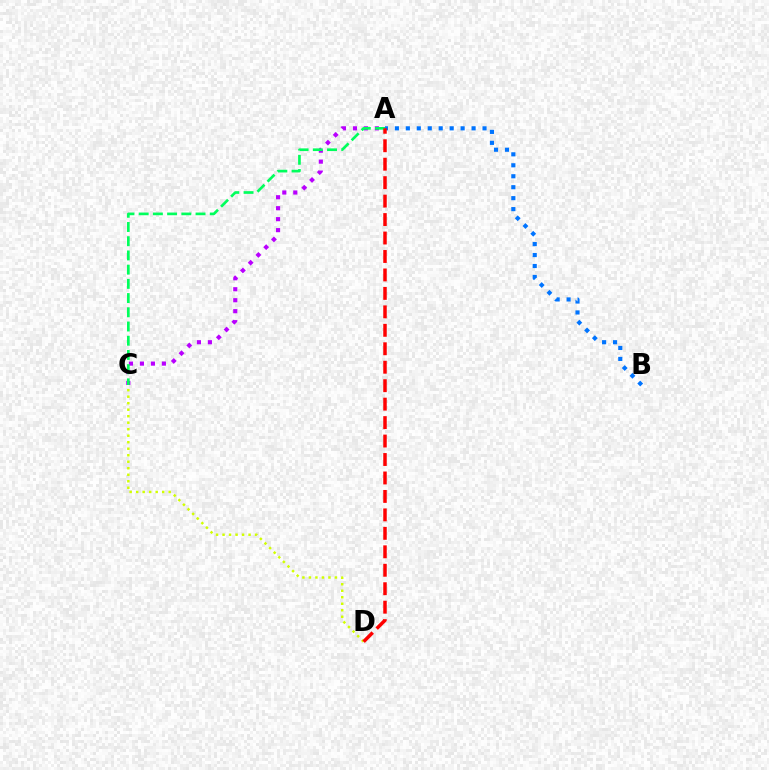{('C', 'D'): [{'color': '#d1ff00', 'line_style': 'dotted', 'thickness': 1.77}], ('A', 'C'): [{'color': '#b900ff', 'line_style': 'dotted', 'thickness': 2.98}, {'color': '#00ff5c', 'line_style': 'dashed', 'thickness': 1.93}], ('A', 'B'): [{'color': '#0074ff', 'line_style': 'dotted', 'thickness': 2.98}], ('A', 'D'): [{'color': '#ff0000', 'line_style': 'dashed', 'thickness': 2.51}]}